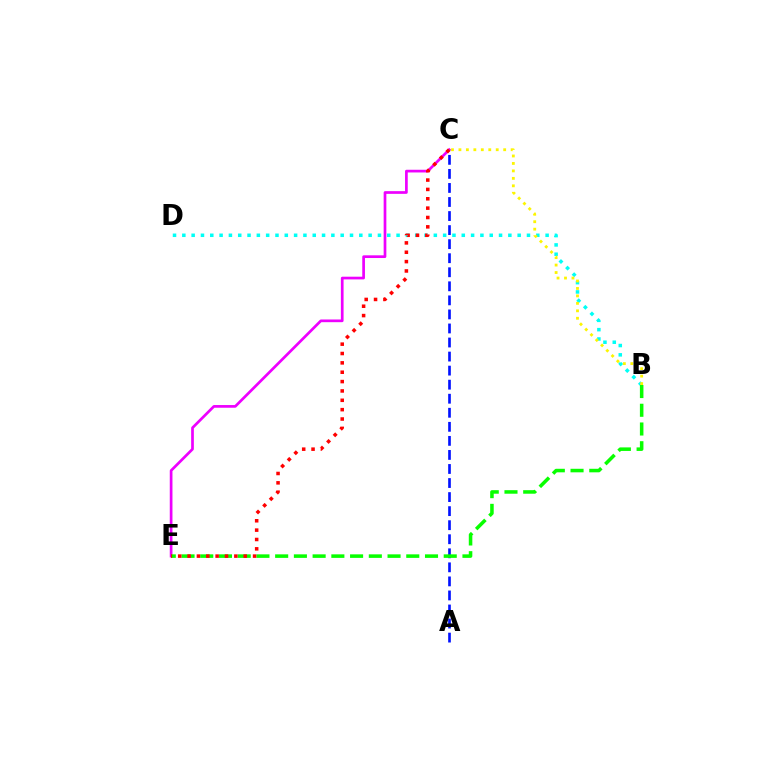{('A', 'C'): [{'color': '#0010ff', 'line_style': 'dashed', 'thickness': 1.91}], ('B', 'D'): [{'color': '#00fff6', 'line_style': 'dotted', 'thickness': 2.53}], ('B', 'C'): [{'color': '#fcf500', 'line_style': 'dotted', 'thickness': 2.03}], ('C', 'E'): [{'color': '#ee00ff', 'line_style': 'solid', 'thickness': 1.95}, {'color': '#ff0000', 'line_style': 'dotted', 'thickness': 2.54}], ('B', 'E'): [{'color': '#08ff00', 'line_style': 'dashed', 'thickness': 2.54}]}